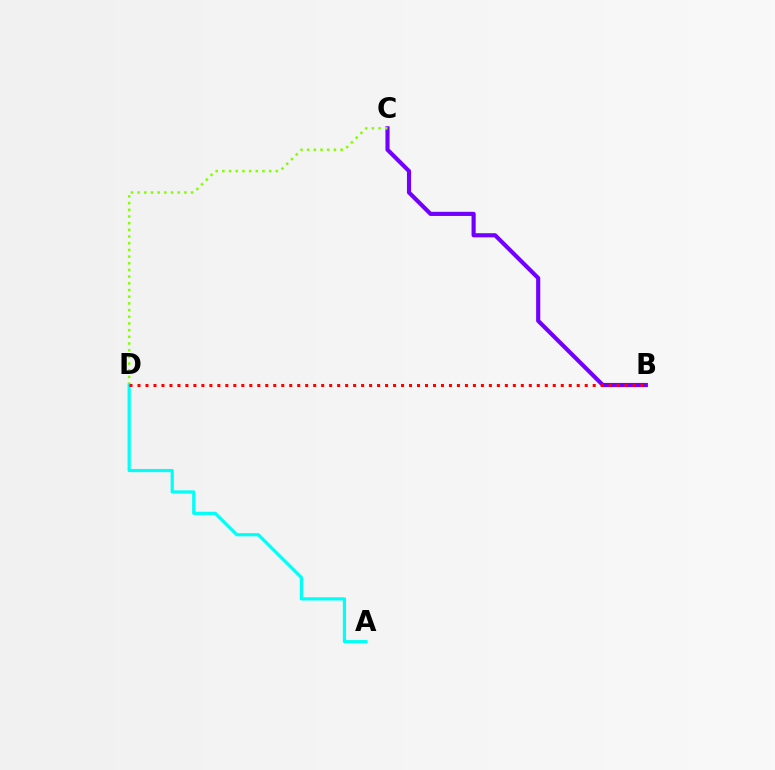{('B', 'C'): [{'color': '#7200ff', 'line_style': 'solid', 'thickness': 2.98}], ('C', 'D'): [{'color': '#84ff00', 'line_style': 'dotted', 'thickness': 1.82}], ('A', 'D'): [{'color': '#00fff6', 'line_style': 'solid', 'thickness': 2.3}], ('B', 'D'): [{'color': '#ff0000', 'line_style': 'dotted', 'thickness': 2.17}]}